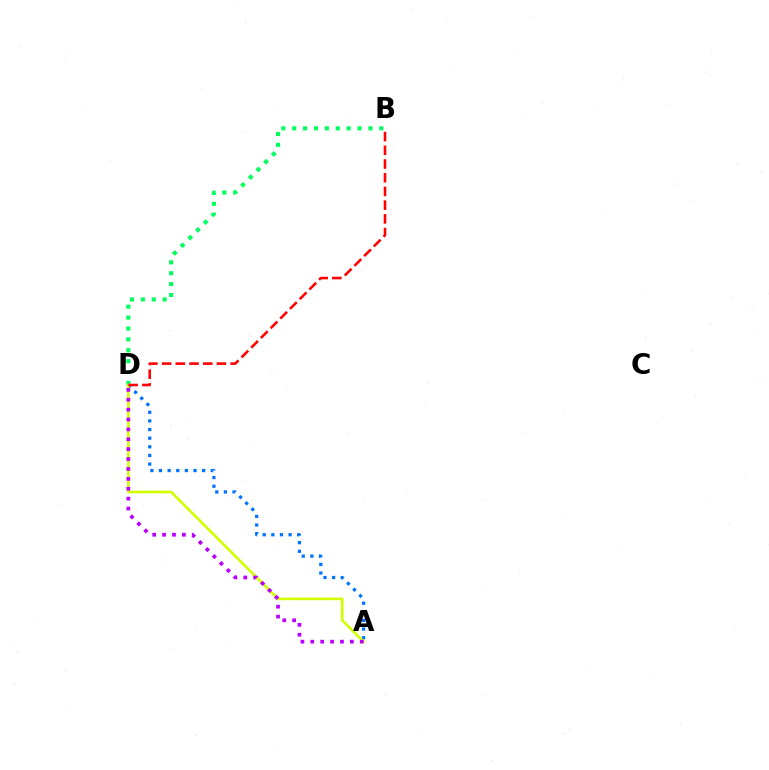{('B', 'D'): [{'color': '#00ff5c', 'line_style': 'dotted', 'thickness': 2.96}, {'color': '#ff0000', 'line_style': 'dashed', 'thickness': 1.86}], ('A', 'D'): [{'color': '#0074ff', 'line_style': 'dotted', 'thickness': 2.34}, {'color': '#d1ff00', 'line_style': 'solid', 'thickness': 1.91}, {'color': '#b900ff', 'line_style': 'dotted', 'thickness': 2.69}]}